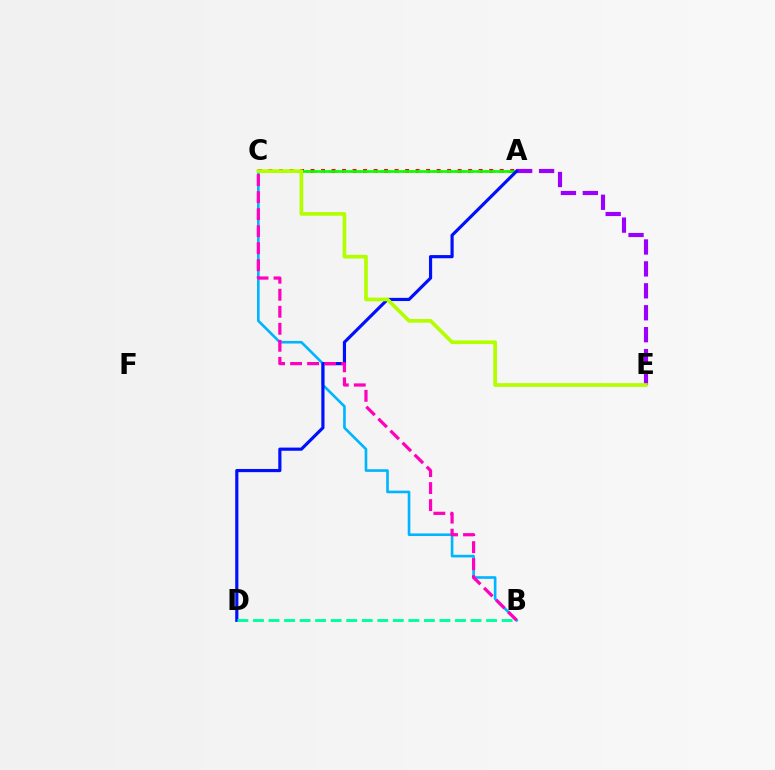{('A', 'C'): [{'color': '#ff0000', 'line_style': 'dotted', 'thickness': 2.86}, {'color': '#ffa500', 'line_style': 'dotted', 'thickness': 2.02}, {'color': '#08ff00', 'line_style': 'solid', 'thickness': 1.9}], ('B', 'C'): [{'color': '#00b5ff', 'line_style': 'solid', 'thickness': 1.9}, {'color': '#ff00bd', 'line_style': 'dashed', 'thickness': 2.31}], ('A', 'E'): [{'color': '#9b00ff', 'line_style': 'dashed', 'thickness': 2.98}], ('A', 'D'): [{'color': '#0010ff', 'line_style': 'solid', 'thickness': 2.28}], ('C', 'E'): [{'color': '#b3ff00', 'line_style': 'solid', 'thickness': 2.66}], ('B', 'D'): [{'color': '#00ff9d', 'line_style': 'dashed', 'thickness': 2.11}]}